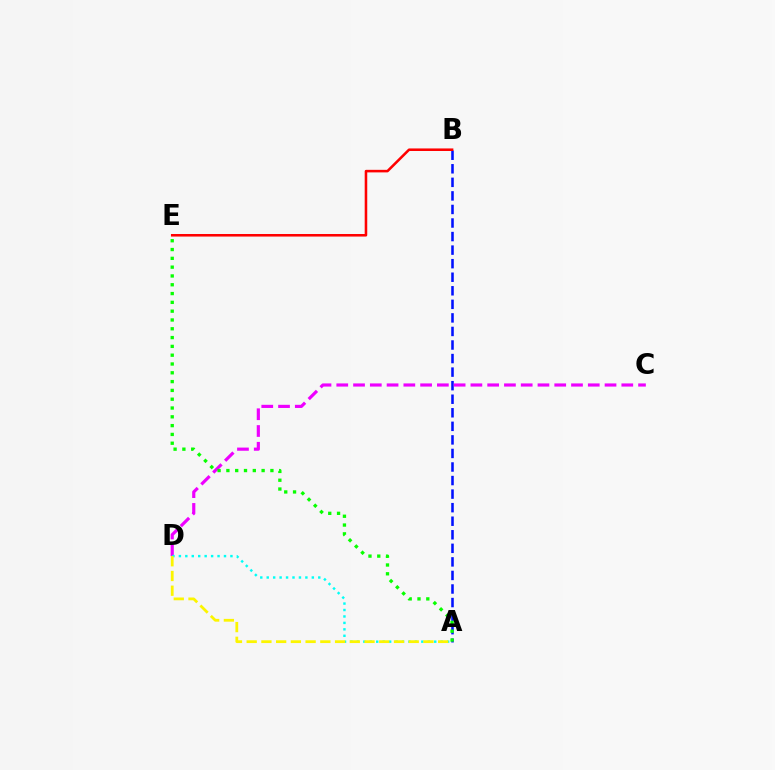{('A', 'B'): [{'color': '#0010ff', 'line_style': 'dashed', 'thickness': 1.84}], ('C', 'D'): [{'color': '#ee00ff', 'line_style': 'dashed', 'thickness': 2.28}], ('A', 'D'): [{'color': '#00fff6', 'line_style': 'dotted', 'thickness': 1.75}, {'color': '#fcf500', 'line_style': 'dashed', 'thickness': 2.0}], ('A', 'E'): [{'color': '#08ff00', 'line_style': 'dotted', 'thickness': 2.39}], ('B', 'E'): [{'color': '#ff0000', 'line_style': 'solid', 'thickness': 1.84}]}